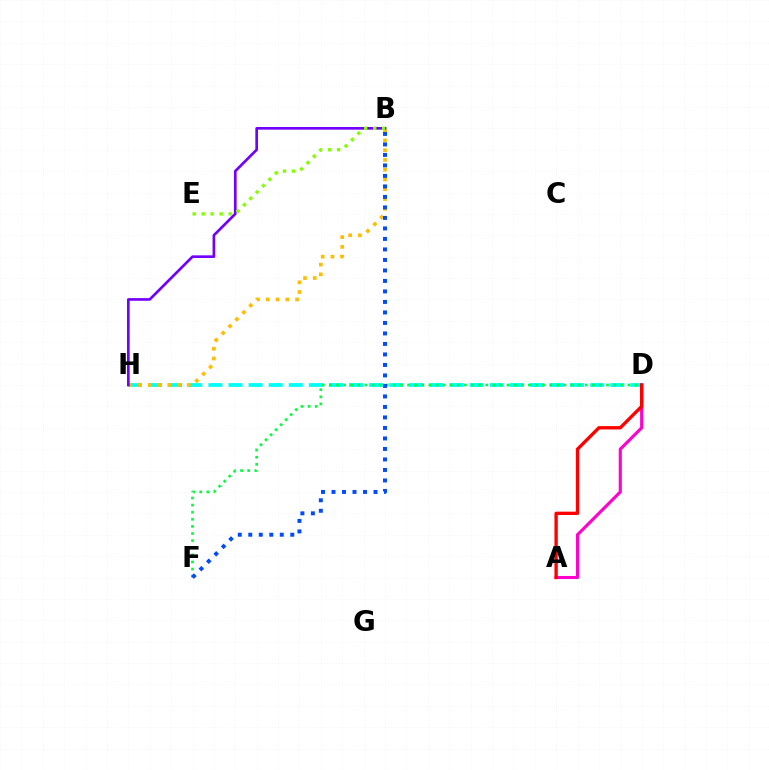{('D', 'H'): [{'color': '#00fff6', 'line_style': 'dashed', 'thickness': 2.73}], ('B', 'H'): [{'color': '#ffbd00', 'line_style': 'dotted', 'thickness': 2.65}, {'color': '#7200ff', 'line_style': 'solid', 'thickness': 1.93}], ('D', 'F'): [{'color': '#00ff39', 'line_style': 'dotted', 'thickness': 1.93}], ('B', 'F'): [{'color': '#004bff', 'line_style': 'dotted', 'thickness': 2.85}], ('A', 'D'): [{'color': '#ff00cf', 'line_style': 'solid', 'thickness': 2.23}, {'color': '#ff0000', 'line_style': 'solid', 'thickness': 2.4}], ('B', 'E'): [{'color': '#84ff00', 'line_style': 'dotted', 'thickness': 2.44}]}